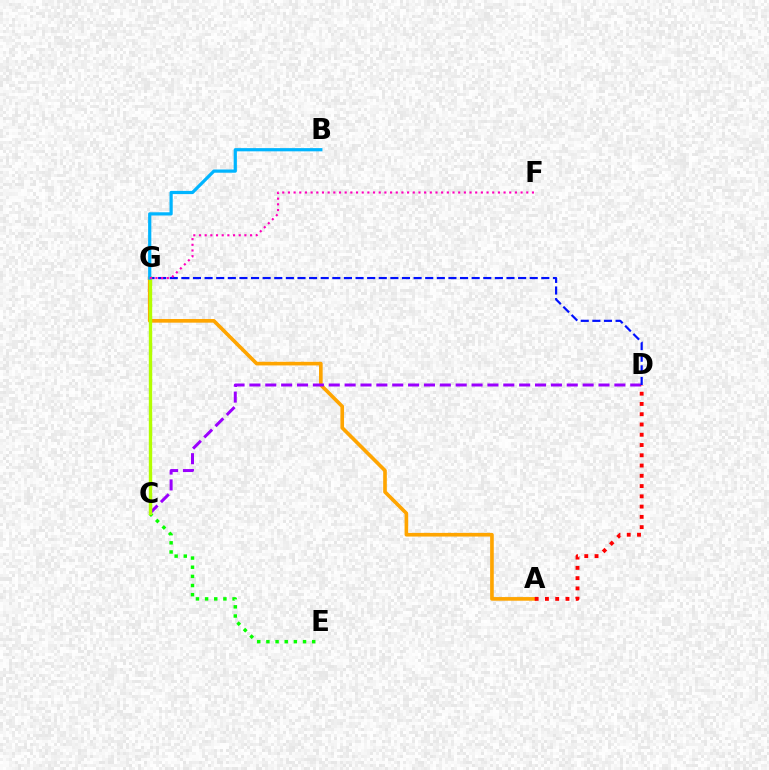{('A', 'G'): [{'color': '#ffa500', 'line_style': 'solid', 'thickness': 2.63}], ('C', 'G'): [{'color': '#00ff9d', 'line_style': 'dashed', 'thickness': 2.17}, {'color': '#b3ff00', 'line_style': 'solid', 'thickness': 2.43}], ('C', 'E'): [{'color': '#08ff00', 'line_style': 'dotted', 'thickness': 2.49}], ('C', 'D'): [{'color': '#9b00ff', 'line_style': 'dashed', 'thickness': 2.16}], ('D', 'G'): [{'color': '#0010ff', 'line_style': 'dashed', 'thickness': 1.58}], ('B', 'G'): [{'color': '#00b5ff', 'line_style': 'solid', 'thickness': 2.31}], ('A', 'D'): [{'color': '#ff0000', 'line_style': 'dotted', 'thickness': 2.79}], ('F', 'G'): [{'color': '#ff00bd', 'line_style': 'dotted', 'thickness': 1.54}]}